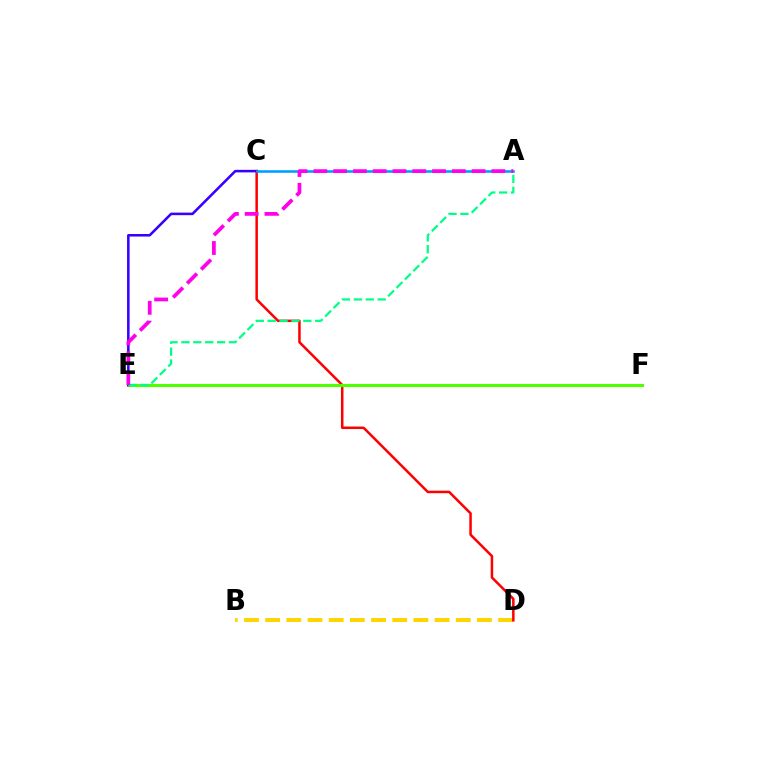{('B', 'D'): [{'color': '#ffd500', 'line_style': 'dashed', 'thickness': 2.88}], ('C', 'D'): [{'color': '#ff0000', 'line_style': 'solid', 'thickness': 1.81}], ('E', 'F'): [{'color': '#4fff00', 'line_style': 'solid', 'thickness': 2.22}], ('C', 'E'): [{'color': '#3700ff', 'line_style': 'solid', 'thickness': 1.83}], ('A', 'C'): [{'color': '#009eff', 'line_style': 'solid', 'thickness': 1.86}], ('A', 'E'): [{'color': '#00ff86', 'line_style': 'dashed', 'thickness': 1.61}, {'color': '#ff00ed', 'line_style': 'dashed', 'thickness': 2.69}]}